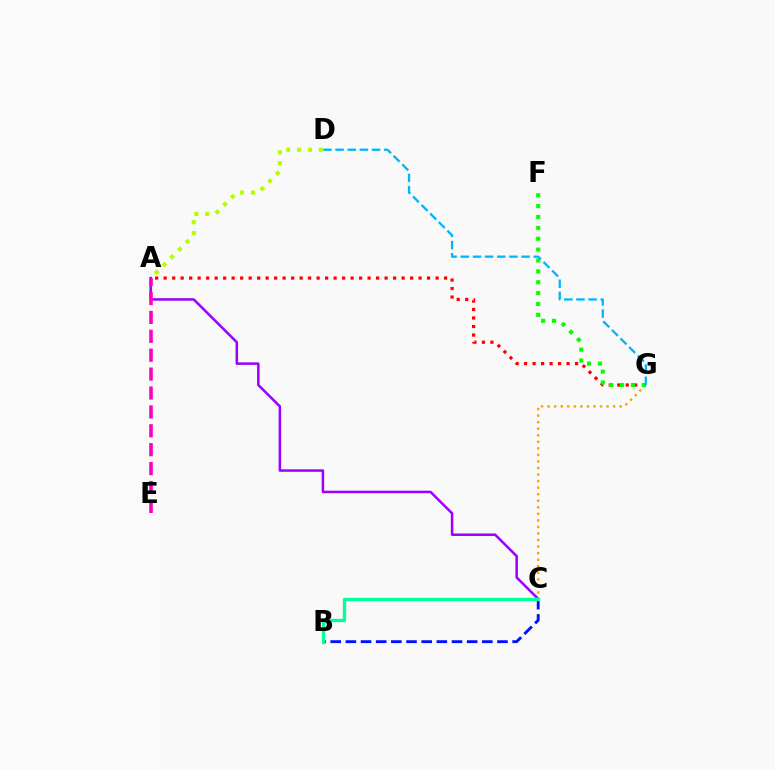{('A', 'C'): [{'color': '#9b00ff', 'line_style': 'solid', 'thickness': 1.81}], ('C', 'G'): [{'color': '#ffa500', 'line_style': 'dotted', 'thickness': 1.78}], ('A', 'G'): [{'color': '#ff0000', 'line_style': 'dotted', 'thickness': 2.31}], ('B', 'C'): [{'color': '#0010ff', 'line_style': 'dashed', 'thickness': 2.06}, {'color': '#00ff9d', 'line_style': 'solid', 'thickness': 2.39}], ('A', 'E'): [{'color': '#ff00bd', 'line_style': 'dashed', 'thickness': 2.57}], ('F', 'G'): [{'color': '#08ff00', 'line_style': 'dotted', 'thickness': 2.96}], ('A', 'D'): [{'color': '#b3ff00', 'line_style': 'dotted', 'thickness': 2.96}], ('D', 'G'): [{'color': '#00b5ff', 'line_style': 'dashed', 'thickness': 1.65}]}